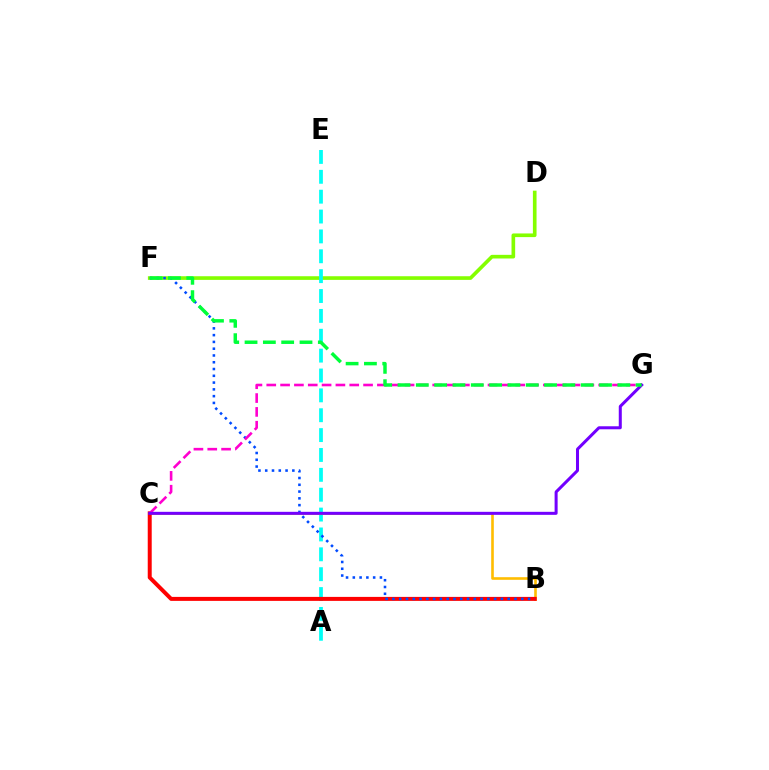{('D', 'F'): [{'color': '#84ff00', 'line_style': 'solid', 'thickness': 2.63}], ('A', 'E'): [{'color': '#00fff6', 'line_style': 'dashed', 'thickness': 2.7}], ('B', 'C'): [{'color': '#ffbd00', 'line_style': 'solid', 'thickness': 1.88}, {'color': '#ff0000', 'line_style': 'solid', 'thickness': 2.86}], ('B', 'F'): [{'color': '#004bff', 'line_style': 'dotted', 'thickness': 1.84}], ('C', 'G'): [{'color': '#ff00cf', 'line_style': 'dashed', 'thickness': 1.88}, {'color': '#7200ff', 'line_style': 'solid', 'thickness': 2.18}], ('F', 'G'): [{'color': '#00ff39', 'line_style': 'dashed', 'thickness': 2.49}]}